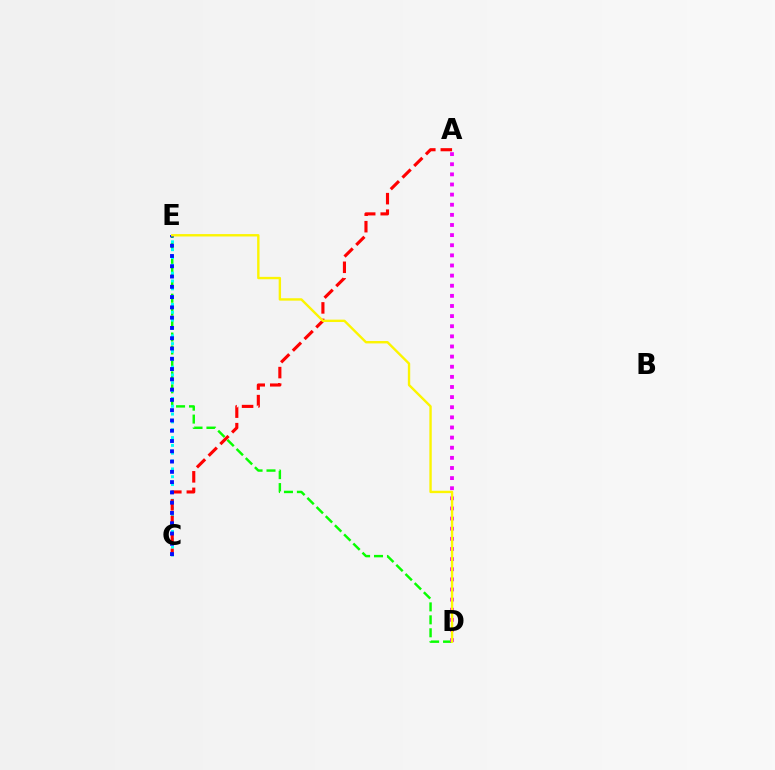{('D', 'E'): [{'color': '#08ff00', 'line_style': 'dashed', 'thickness': 1.76}, {'color': '#fcf500', 'line_style': 'solid', 'thickness': 1.72}], ('A', 'D'): [{'color': '#ee00ff', 'line_style': 'dotted', 'thickness': 2.75}], ('C', 'E'): [{'color': '#00fff6', 'line_style': 'dotted', 'thickness': 2.13}, {'color': '#0010ff', 'line_style': 'dotted', 'thickness': 2.79}], ('A', 'C'): [{'color': '#ff0000', 'line_style': 'dashed', 'thickness': 2.24}]}